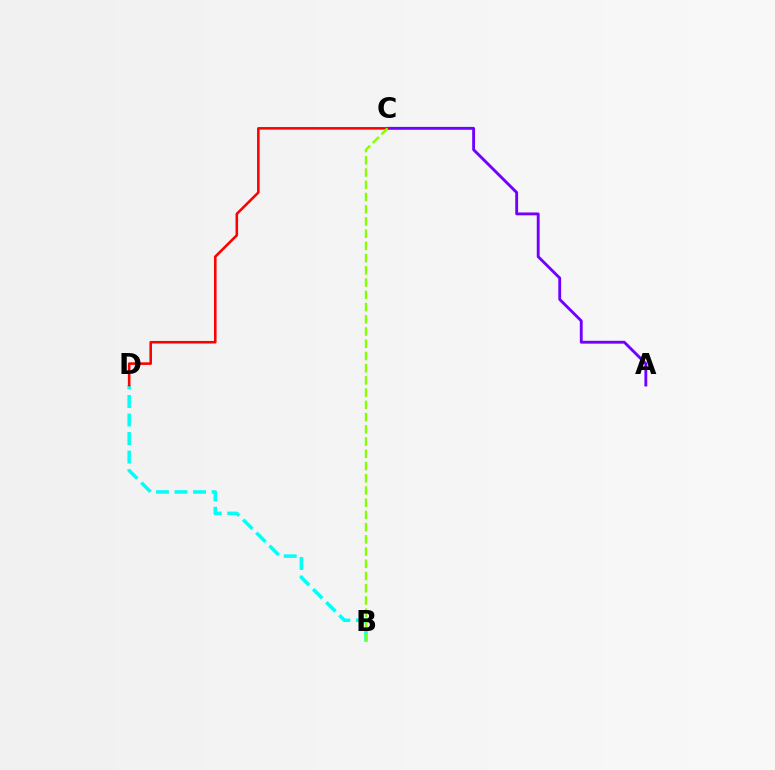{('A', 'C'): [{'color': '#7200ff', 'line_style': 'solid', 'thickness': 2.06}], ('B', 'D'): [{'color': '#00fff6', 'line_style': 'dashed', 'thickness': 2.52}], ('C', 'D'): [{'color': '#ff0000', 'line_style': 'solid', 'thickness': 1.85}], ('B', 'C'): [{'color': '#84ff00', 'line_style': 'dashed', 'thickness': 1.66}]}